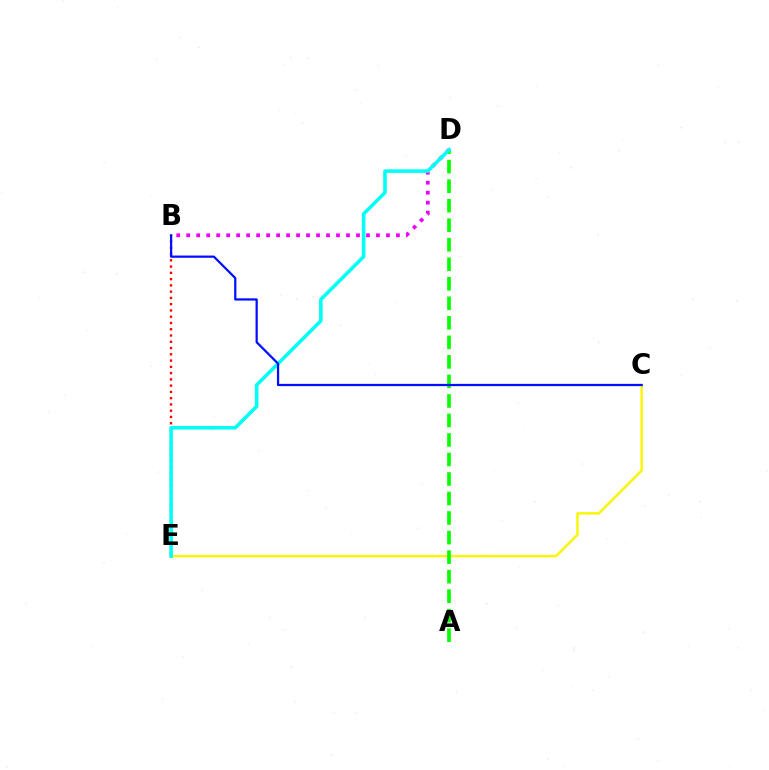{('B', 'D'): [{'color': '#ee00ff', 'line_style': 'dotted', 'thickness': 2.71}], ('C', 'E'): [{'color': '#fcf500', 'line_style': 'solid', 'thickness': 1.73}], ('A', 'D'): [{'color': '#08ff00', 'line_style': 'dashed', 'thickness': 2.65}], ('B', 'E'): [{'color': '#ff0000', 'line_style': 'dotted', 'thickness': 1.7}], ('D', 'E'): [{'color': '#00fff6', 'line_style': 'solid', 'thickness': 2.57}], ('B', 'C'): [{'color': '#0010ff', 'line_style': 'solid', 'thickness': 1.61}]}